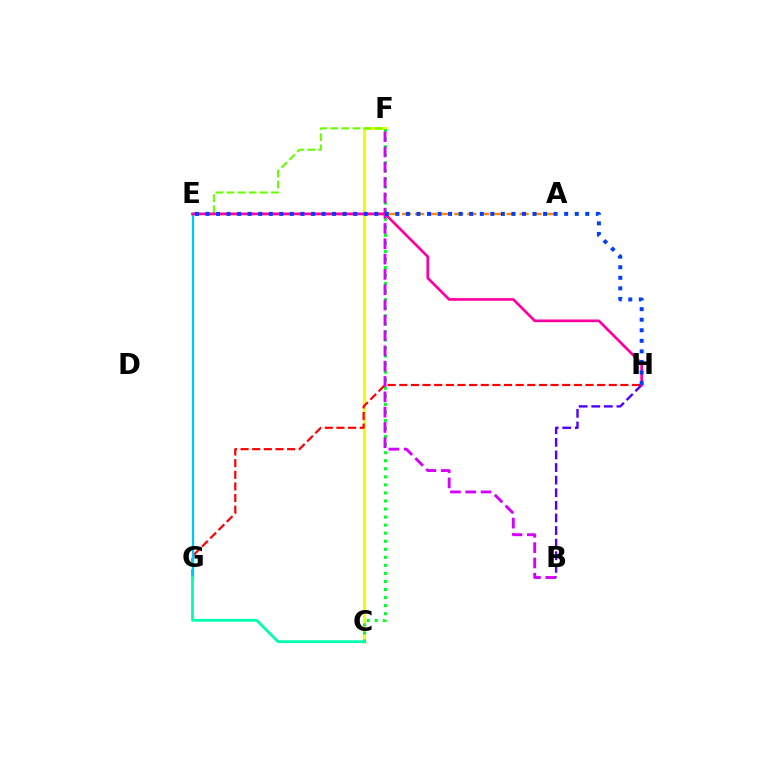{('A', 'E'): [{'color': '#ff8800', 'line_style': 'dashed', 'thickness': 1.77}], ('C', 'F'): [{'color': '#eeff00', 'line_style': 'solid', 'thickness': 2.21}, {'color': '#00ff27', 'line_style': 'dotted', 'thickness': 2.19}], ('G', 'H'): [{'color': '#ff0000', 'line_style': 'dashed', 'thickness': 1.58}], ('E', 'G'): [{'color': '#00c7ff', 'line_style': 'solid', 'thickness': 1.67}], ('E', 'F'): [{'color': '#66ff00', 'line_style': 'dashed', 'thickness': 1.51}], ('B', 'F'): [{'color': '#d600ff', 'line_style': 'dashed', 'thickness': 2.08}], ('B', 'H'): [{'color': '#4f00ff', 'line_style': 'dashed', 'thickness': 1.71}], ('E', 'H'): [{'color': '#ff00a0', 'line_style': 'solid', 'thickness': 1.95}, {'color': '#003fff', 'line_style': 'dotted', 'thickness': 2.87}], ('C', 'G'): [{'color': '#00ffaf', 'line_style': 'solid', 'thickness': 2.02}]}